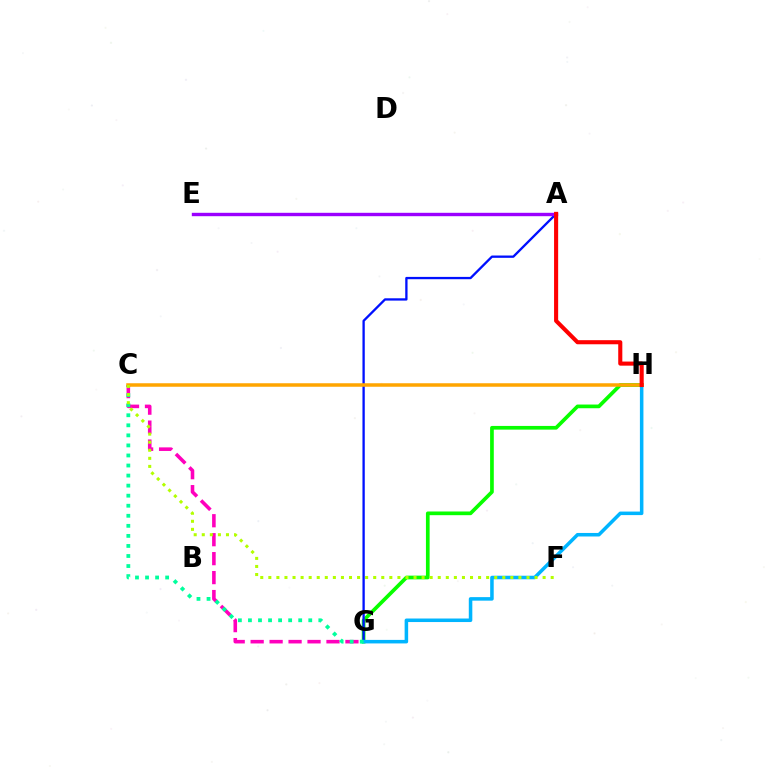{('G', 'H'): [{'color': '#08ff00', 'line_style': 'solid', 'thickness': 2.66}, {'color': '#00b5ff', 'line_style': 'solid', 'thickness': 2.54}], ('A', 'G'): [{'color': '#0010ff', 'line_style': 'solid', 'thickness': 1.66}], ('C', 'G'): [{'color': '#ff00bd', 'line_style': 'dashed', 'thickness': 2.58}, {'color': '#00ff9d', 'line_style': 'dotted', 'thickness': 2.73}], ('A', 'E'): [{'color': '#9b00ff', 'line_style': 'solid', 'thickness': 2.44}], ('C', 'H'): [{'color': '#ffa500', 'line_style': 'solid', 'thickness': 2.53}], ('A', 'H'): [{'color': '#ff0000', 'line_style': 'solid', 'thickness': 2.95}], ('C', 'F'): [{'color': '#b3ff00', 'line_style': 'dotted', 'thickness': 2.19}]}